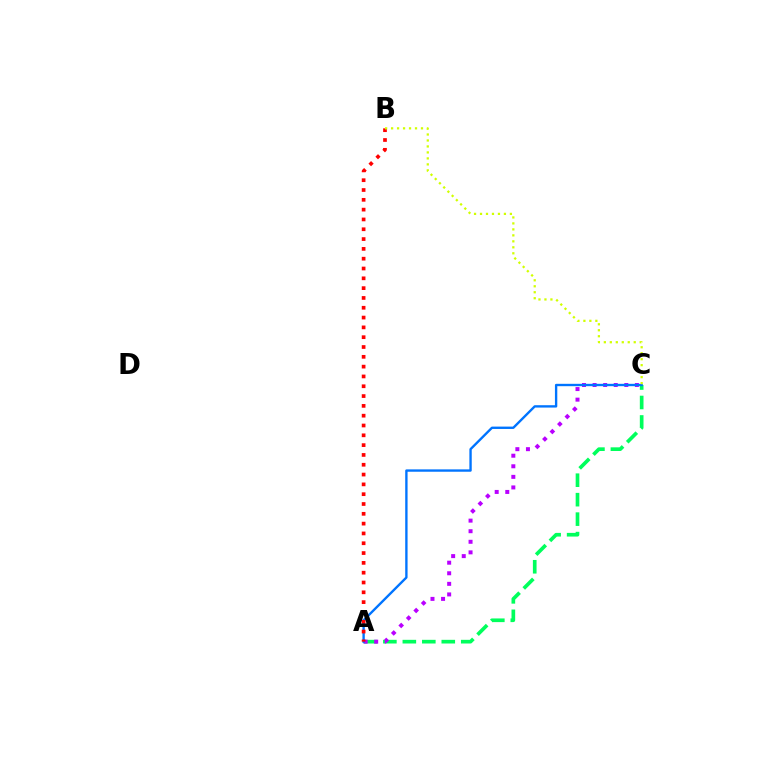{('A', 'C'): [{'color': '#00ff5c', 'line_style': 'dashed', 'thickness': 2.64}, {'color': '#b900ff', 'line_style': 'dotted', 'thickness': 2.87}, {'color': '#0074ff', 'line_style': 'solid', 'thickness': 1.7}], ('A', 'B'): [{'color': '#ff0000', 'line_style': 'dotted', 'thickness': 2.67}], ('B', 'C'): [{'color': '#d1ff00', 'line_style': 'dotted', 'thickness': 1.62}]}